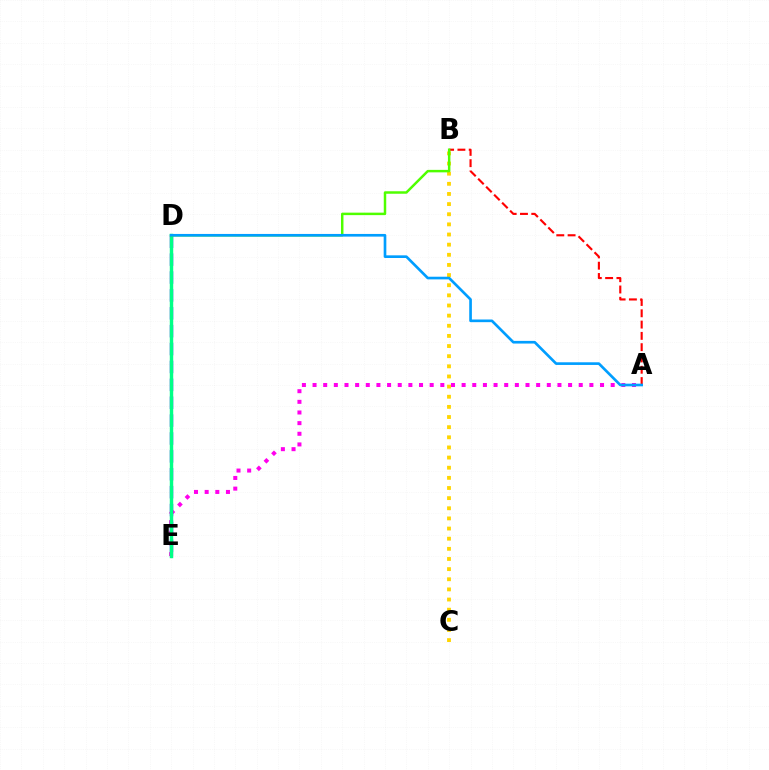{('D', 'E'): [{'color': '#3700ff', 'line_style': 'dashed', 'thickness': 2.43}, {'color': '#00ff86', 'line_style': 'solid', 'thickness': 2.48}], ('B', 'C'): [{'color': '#ffd500', 'line_style': 'dotted', 'thickness': 2.75}], ('A', 'E'): [{'color': '#ff00ed', 'line_style': 'dotted', 'thickness': 2.89}], ('A', 'B'): [{'color': '#ff0000', 'line_style': 'dashed', 'thickness': 1.53}], ('B', 'D'): [{'color': '#4fff00', 'line_style': 'solid', 'thickness': 1.78}], ('A', 'D'): [{'color': '#009eff', 'line_style': 'solid', 'thickness': 1.92}]}